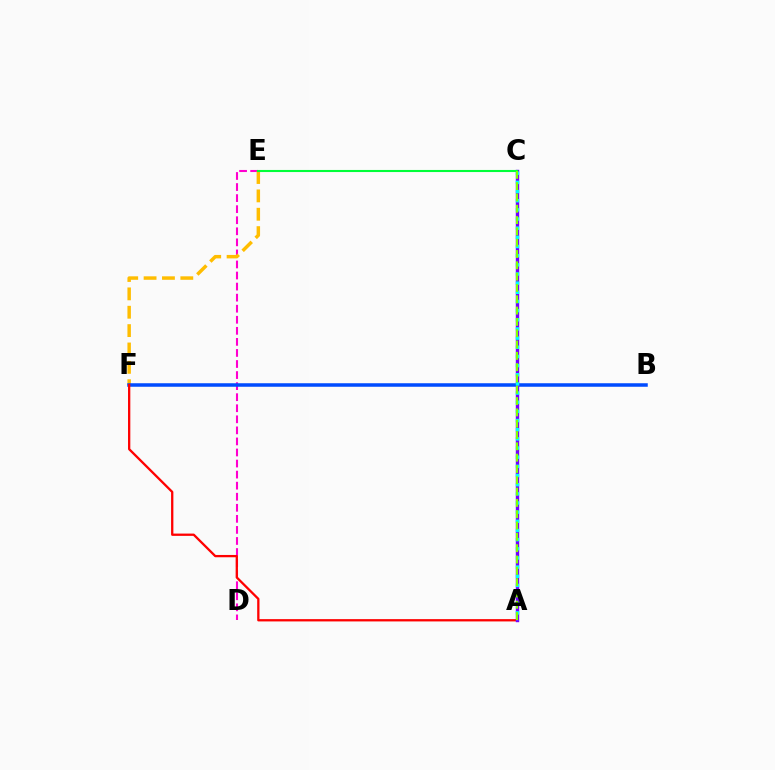{('D', 'E'): [{'color': '#ff00cf', 'line_style': 'dashed', 'thickness': 1.5}], ('E', 'F'): [{'color': '#ffbd00', 'line_style': 'dashed', 'thickness': 2.49}], ('B', 'F'): [{'color': '#004bff', 'line_style': 'solid', 'thickness': 2.53}], ('A', 'F'): [{'color': '#ff0000', 'line_style': 'solid', 'thickness': 1.65}], ('A', 'C'): [{'color': '#7200ff', 'line_style': 'solid', 'thickness': 2.45}, {'color': '#00fff6', 'line_style': 'dotted', 'thickness': 2.49}, {'color': '#84ff00', 'line_style': 'dashed', 'thickness': 1.54}], ('C', 'E'): [{'color': '#00ff39', 'line_style': 'solid', 'thickness': 1.51}]}